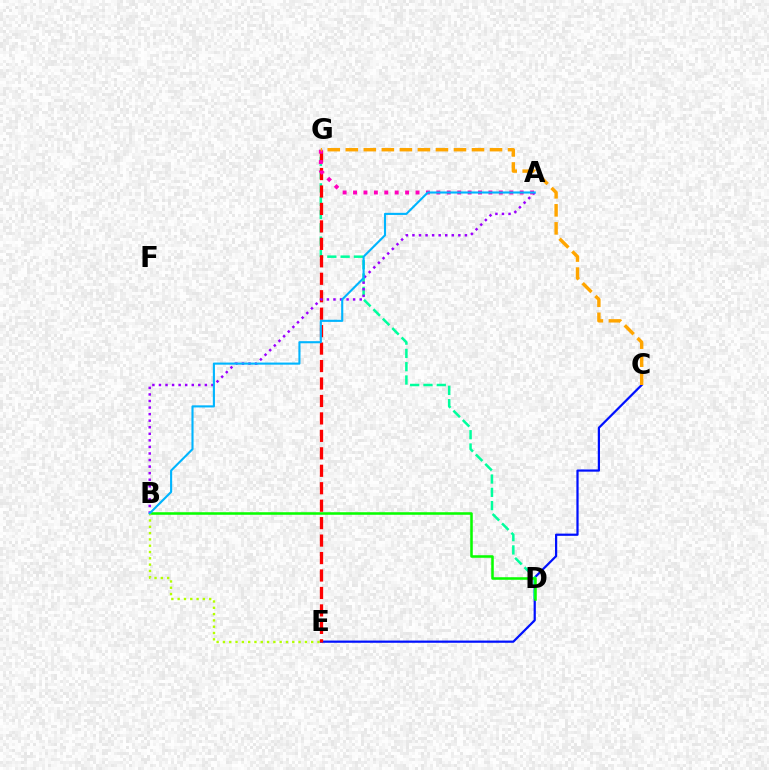{('C', 'E'): [{'color': '#0010ff', 'line_style': 'solid', 'thickness': 1.6}], ('D', 'G'): [{'color': '#00ff9d', 'line_style': 'dashed', 'thickness': 1.81}], ('E', 'G'): [{'color': '#ff0000', 'line_style': 'dashed', 'thickness': 2.37}], ('B', 'D'): [{'color': '#08ff00', 'line_style': 'solid', 'thickness': 1.83}], ('A', 'G'): [{'color': '#ff00bd', 'line_style': 'dotted', 'thickness': 2.83}], ('A', 'B'): [{'color': '#9b00ff', 'line_style': 'dotted', 'thickness': 1.78}, {'color': '#00b5ff', 'line_style': 'solid', 'thickness': 1.52}], ('B', 'E'): [{'color': '#b3ff00', 'line_style': 'dotted', 'thickness': 1.71}], ('C', 'G'): [{'color': '#ffa500', 'line_style': 'dashed', 'thickness': 2.45}]}